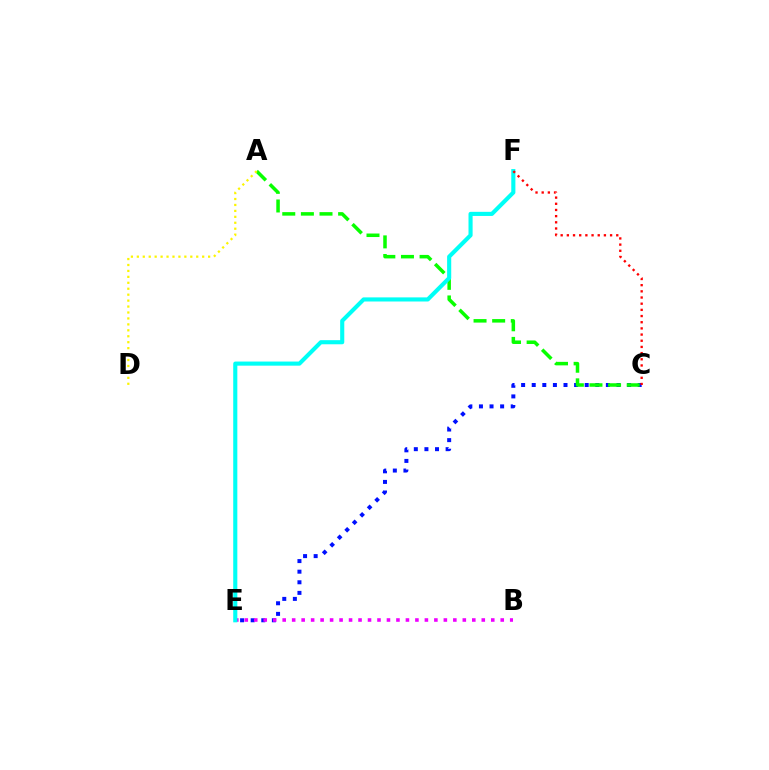{('C', 'E'): [{'color': '#0010ff', 'line_style': 'dotted', 'thickness': 2.88}], ('B', 'E'): [{'color': '#ee00ff', 'line_style': 'dotted', 'thickness': 2.58}], ('A', 'C'): [{'color': '#08ff00', 'line_style': 'dashed', 'thickness': 2.53}], ('E', 'F'): [{'color': '#00fff6', 'line_style': 'solid', 'thickness': 2.96}], ('C', 'F'): [{'color': '#ff0000', 'line_style': 'dotted', 'thickness': 1.68}], ('A', 'D'): [{'color': '#fcf500', 'line_style': 'dotted', 'thickness': 1.61}]}